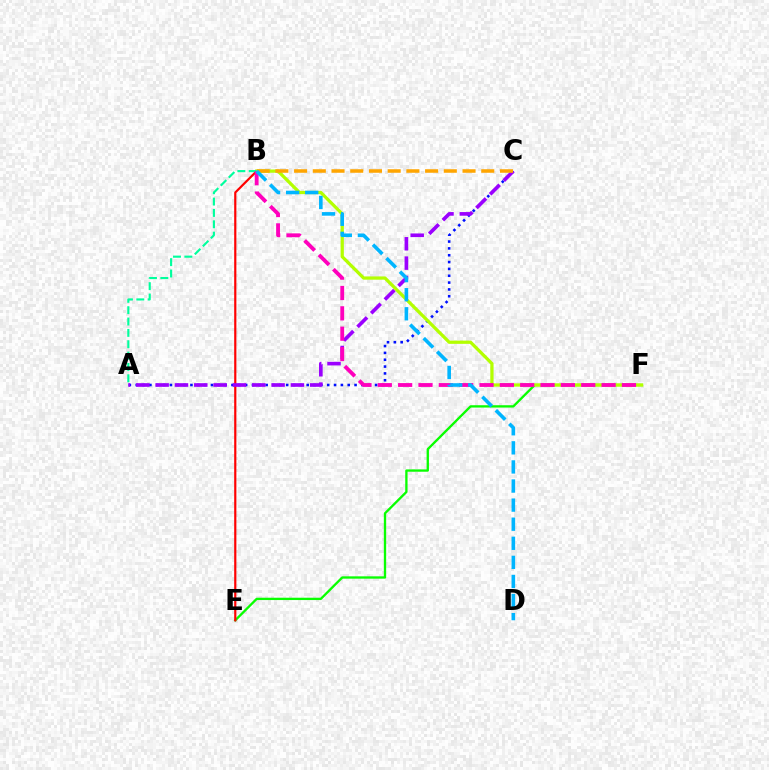{('E', 'F'): [{'color': '#08ff00', 'line_style': 'solid', 'thickness': 1.68}], ('B', 'E'): [{'color': '#ff0000', 'line_style': 'solid', 'thickness': 1.57}], ('A', 'C'): [{'color': '#0010ff', 'line_style': 'dotted', 'thickness': 1.86}, {'color': '#9b00ff', 'line_style': 'dashed', 'thickness': 2.63}], ('B', 'F'): [{'color': '#b3ff00', 'line_style': 'solid', 'thickness': 2.34}, {'color': '#ff00bd', 'line_style': 'dashed', 'thickness': 2.76}], ('A', 'B'): [{'color': '#00ff9d', 'line_style': 'dashed', 'thickness': 1.54}], ('B', 'C'): [{'color': '#ffa500', 'line_style': 'dashed', 'thickness': 2.54}], ('B', 'D'): [{'color': '#00b5ff', 'line_style': 'dashed', 'thickness': 2.59}]}